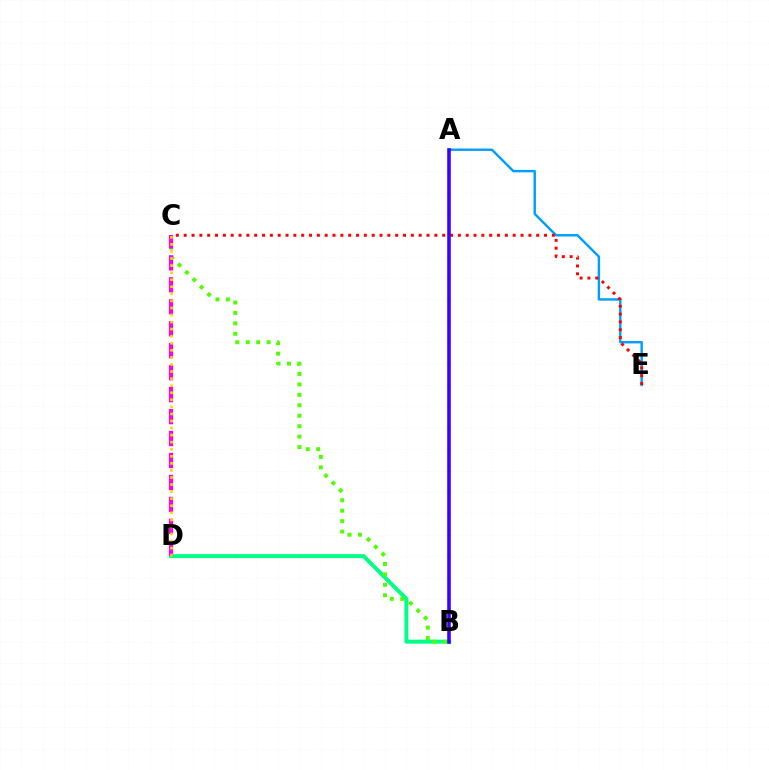{('B', 'D'): [{'color': '#00ff86', 'line_style': 'solid', 'thickness': 2.85}], ('A', 'E'): [{'color': '#009eff', 'line_style': 'solid', 'thickness': 1.75}], ('C', 'E'): [{'color': '#ff0000', 'line_style': 'dotted', 'thickness': 2.13}], ('A', 'B'): [{'color': '#3700ff', 'line_style': 'solid', 'thickness': 2.57}], ('B', 'C'): [{'color': '#4fff00', 'line_style': 'dotted', 'thickness': 2.84}], ('C', 'D'): [{'color': '#ff00ed', 'line_style': 'dashed', 'thickness': 2.98}, {'color': '#ffd500', 'line_style': 'dotted', 'thickness': 1.92}]}